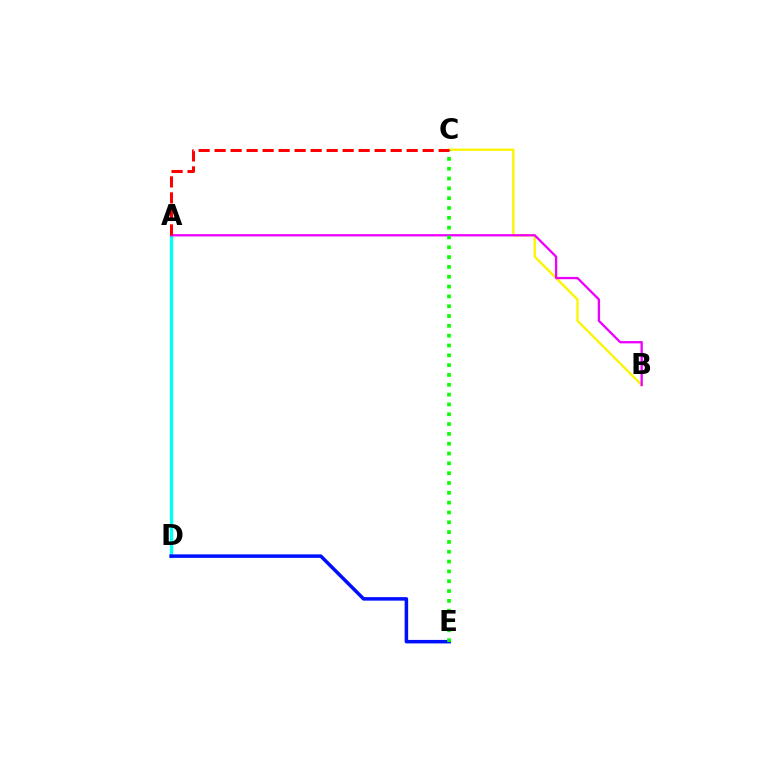{('B', 'C'): [{'color': '#fcf500', 'line_style': 'solid', 'thickness': 1.68}], ('A', 'D'): [{'color': '#00fff6', 'line_style': 'solid', 'thickness': 2.39}], ('A', 'B'): [{'color': '#ee00ff', 'line_style': 'solid', 'thickness': 1.66}], ('D', 'E'): [{'color': '#0010ff', 'line_style': 'solid', 'thickness': 2.52}], ('C', 'E'): [{'color': '#08ff00', 'line_style': 'dotted', 'thickness': 2.67}], ('A', 'C'): [{'color': '#ff0000', 'line_style': 'dashed', 'thickness': 2.17}]}